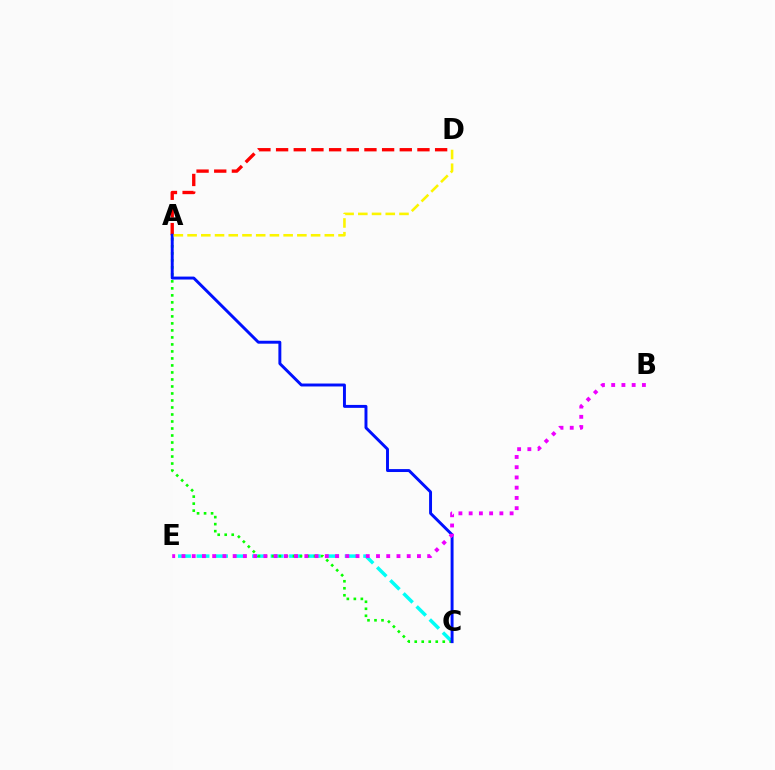{('C', 'E'): [{'color': '#00fff6', 'line_style': 'dashed', 'thickness': 2.52}], ('A', 'D'): [{'color': '#ff0000', 'line_style': 'dashed', 'thickness': 2.4}, {'color': '#fcf500', 'line_style': 'dashed', 'thickness': 1.86}], ('A', 'C'): [{'color': '#08ff00', 'line_style': 'dotted', 'thickness': 1.9}, {'color': '#0010ff', 'line_style': 'solid', 'thickness': 2.11}], ('B', 'E'): [{'color': '#ee00ff', 'line_style': 'dotted', 'thickness': 2.78}]}